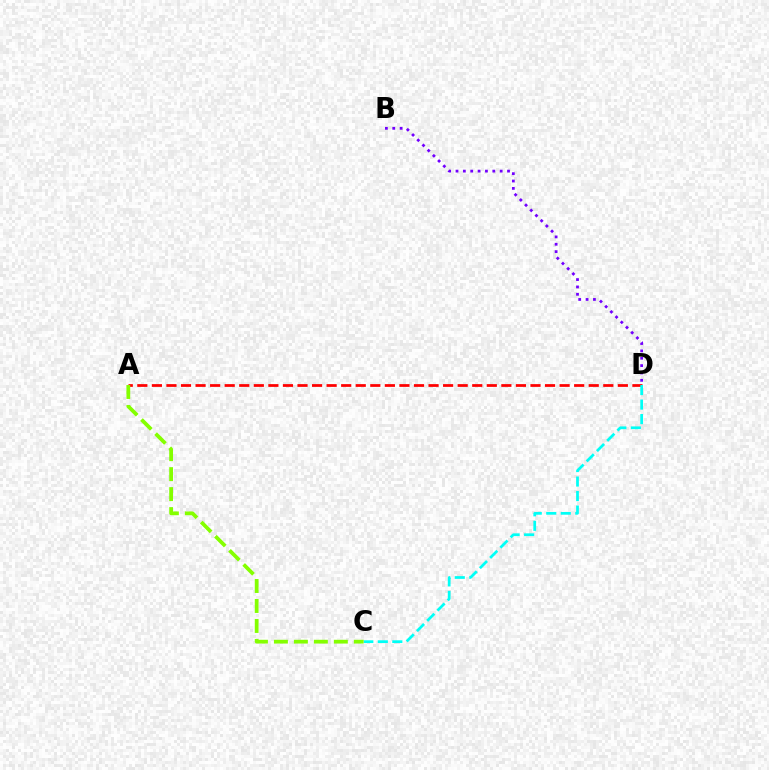{('B', 'D'): [{'color': '#7200ff', 'line_style': 'dotted', 'thickness': 2.0}], ('A', 'D'): [{'color': '#ff0000', 'line_style': 'dashed', 'thickness': 1.98}], ('C', 'D'): [{'color': '#00fff6', 'line_style': 'dashed', 'thickness': 1.97}], ('A', 'C'): [{'color': '#84ff00', 'line_style': 'dashed', 'thickness': 2.71}]}